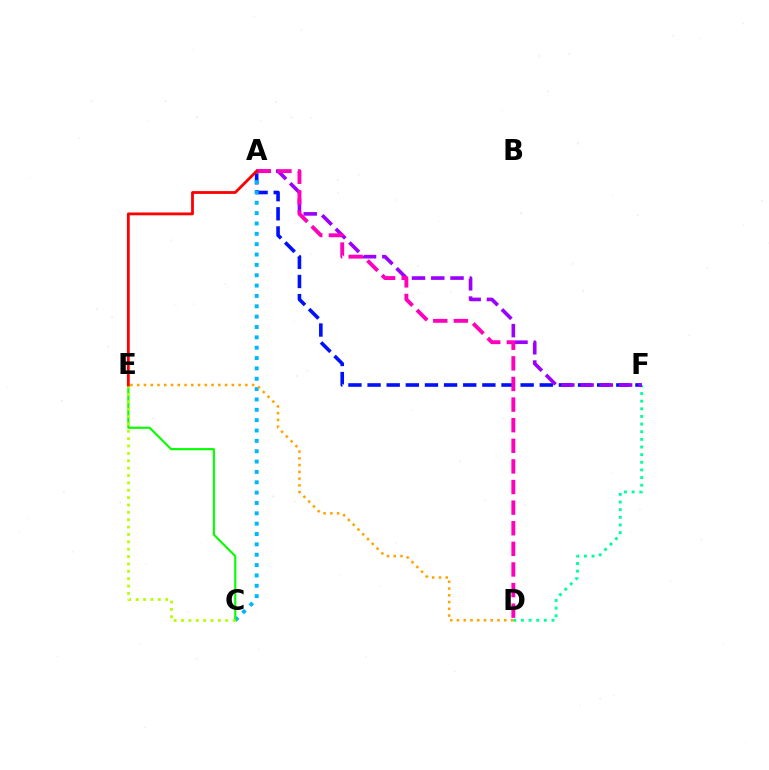{('D', 'F'): [{'color': '#00ff9d', 'line_style': 'dotted', 'thickness': 2.08}], ('A', 'F'): [{'color': '#0010ff', 'line_style': 'dashed', 'thickness': 2.6}, {'color': '#9b00ff', 'line_style': 'dashed', 'thickness': 2.62}], ('A', 'C'): [{'color': '#00b5ff', 'line_style': 'dotted', 'thickness': 2.81}], ('A', 'D'): [{'color': '#ff00bd', 'line_style': 'dashed', 'thickness': 2.8}], ('C', 'E'): [{'color': '#08ff00', 'line_style': 'solid', 'thickness': 1.55}, {'color': '#b3ff00', 'line_style': 'dotted', 'thickness': 2.0}], ('A', 'E'): [{'color': '#ff0000', 'line_style': 'solid', 'thickness': 2.02}], ('D', 'E'): [{'color': '#ffa500', 'line_style': 'dotted', 'thickness': 1.84}]}